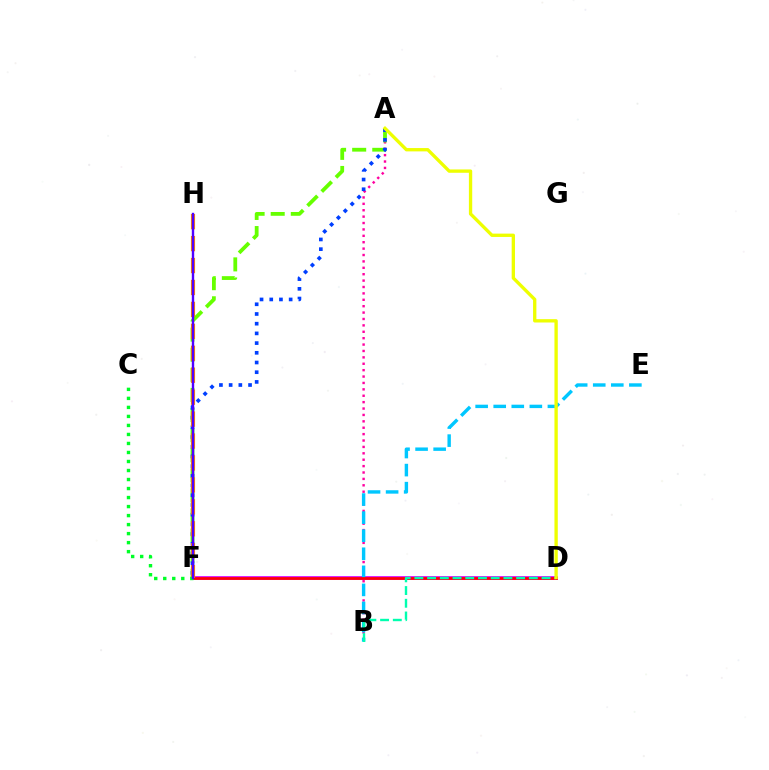{('A', 'B'): [{'color': '#ff00a0', 'line_style': 'dotted', 'thickness': 1.74}], ('D', 'F'): [{'color': '#d600ff', 'line_style': 'solid', 'thickness': 2.67}, {'color': '#ff0000', 'line_style': 'solid', 'thickness': 1.96}], ('B', 'E'): [{'color': '#00c7ff', 'line_style': 'dashed', 'thickness': 2.45}], ('A', 'F'): [{'color': '#66ff00', 'line_style': 'dashed', 'thickness': 2.73}, {'color': '#003fff', 'line_style': 'dotted', 'thickness': 2.64}], ('B', 'D'): [{'color': '#00ffaf', 'line_style': 'dashed', 'thickness': 1.73}], ('F', 'H'): [{'color': '#ff8800', 'line_style': 'dashed', 'thickness': 2.98}, {'color': '#4f00ff', 'line_style': 'solid', 'thickness': 1.72}], ('A', 'D'): [{'color': '#eeff00', 'line_style': 'solid', 'thickness': 2.4}], ('C', 'F'): [{'color': '#00ff27', 'line_style': 'dotted', 'thickness': 2.45}]}